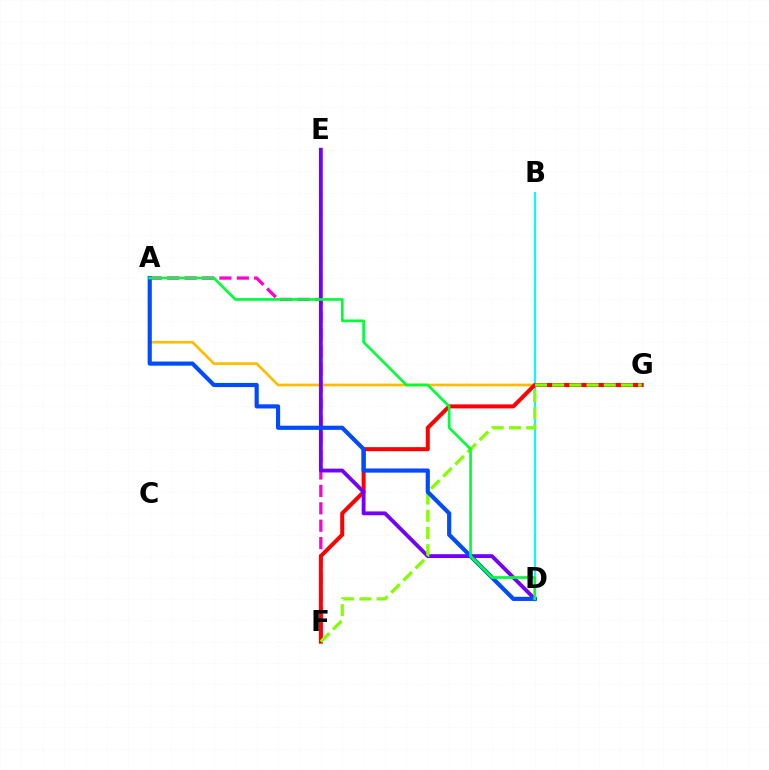{('B', 'D'): [{'color': '#00fff6', 'line_style': 'solid', 'thickness': 1.53}], ('A', 'F'): [{'color': '#ff00cf', 'line_style': 'dashed', 'thickness': 2.36}], ('A', 'G'): [{'color': '#ffbd00', 'line_style': 'solid', 'thickness': 1.94}], ('F', 'G'): [{'color': '#ff0000', 'line_style': 'solid', 'thickness': 2.89}, {'color': '#84ff00', 'line_style': 'dashed', 'thickness': 2.34}], ('D', 'E'): [{'color': '#7200ff', 'line_style': 'solid', 'thickness': 2.76}], ('A', 'D'): [{'color': '#004bff', 'line_style': 'solid', 'thickness': 2.99}, {'color': '#00ff39', 'line_style': 'solid', 'thickness': 1.93}]}